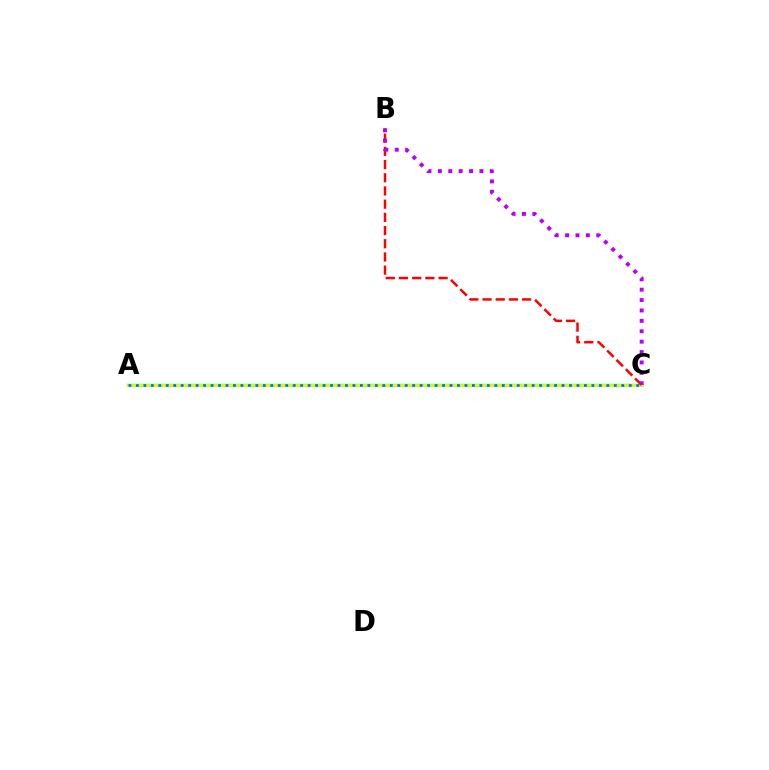{('A', 'C'): [{'color': '#00ff5c', 'line_style': 'solid', 'thickness': 1.75}, {'color': '#d1ff00', 'line_style': 'solid', 'thickness': 2.2}, {'color': '#0074ff', 'line_style': 'dotted', 'thickness': 2.03}], ('B', 'C'): [{'color': '#ff0000', 'line_style': 'dashed', 'thickness': 1.79}, {'color': '#b900ff', 'line_style': 'dotted', 'thickness': 2.82}]}